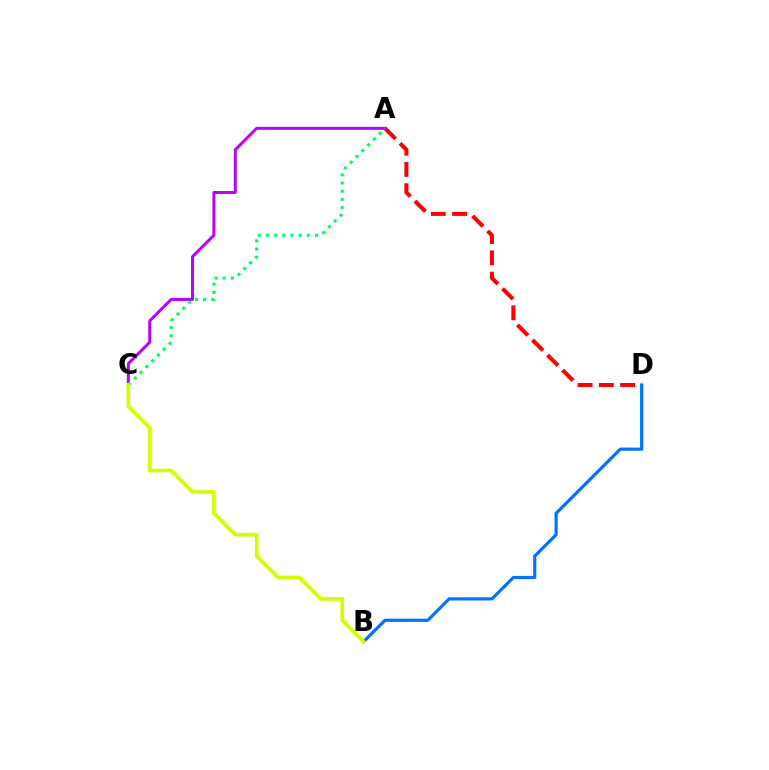{('A', 'D'): [{'color': '#ff0000', 'line_style': 'dashed', 'thickness': 2.89}], ('A', 'C'): [{'color': '#b900ff', 'line_style': 'solid', 'thickness': 2.14}, {'color': '#00ff5c', 'line_style': 'dotted', 'thickness': 2.22}], ('B', 'D'): [{'color': '#0074ff', 'line_style': 'solid', 'thickness': 2.3}], ('B', 'C'): [{'color': '#d1ff00', 'line_style': 'solid', 'thickness': 2.66}]}